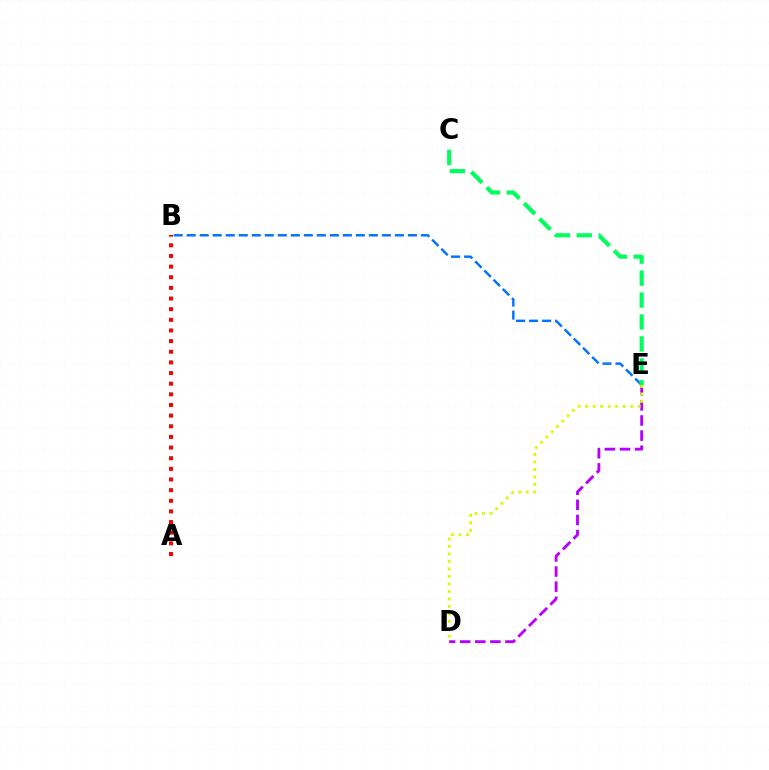{('B', 'E'): [{'color': '#0074ff', 'line_style': 'dashed', 'thickness': 1.77}], ('C', 'E'): [{'color': '#00ff5c', 'line_style': 'dashed', 'thickness': 2.98}], ('D', 'E'): [{'color': '#b900ff', 'line_style': 'dashed', 'thickness': 2.05}, {'color': '#d1ff00', 'line_style': 'dotted', 'thickness': 2.04}], ('A', 'B'): [{'color': '#ff0000', 'line_style': 'dotted', 'thickness': 2.89}]}